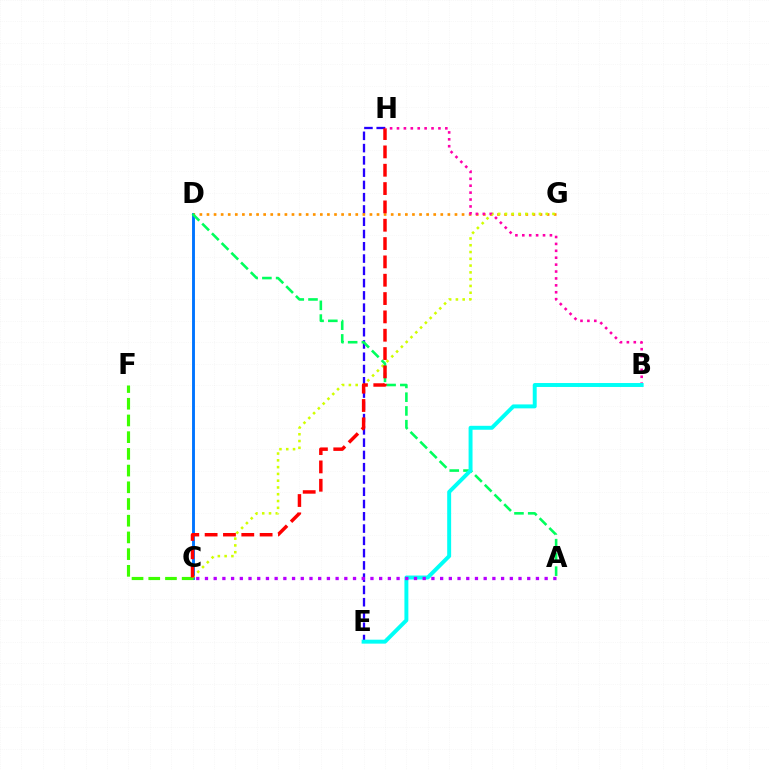{('E', 'H'): [{'color': '#2500ff', 'line_style': 'dashed', 'thickness': 1.67}], ('C', 'D'): [{'color': '#0074ff', 'line_style': 'solid', 'thickness': 2.08}], ('D', 'G'): [{'color': '#ff9400', 'line_style': 'dotted', 'thickness': 1.93}], ('C', 'F'): [{'color': '#3dff00', 'line_style': 'dashed', 'thickness': 2.27}], ('C', 'G'): [{'color': '#d1ff00', 'line_style': 'dotted', 'thickness': 1.84}], ('A', 'D'): [{'color': '#00ff5c', 'line_style': 'dashed', 'thickness': 1.87}], ('C', 'H'): [{'color': '#ff0000', 'line_style': 'dashed', 'thickness': 2.49}], ('B', 'H'): [{'color': '#ff00ac', 'line_style': 'dotted', 'thickness': 1.88}], ('B', 'E'): [{'color': '#00fff6', 'line_style': 'solid', 'thickness': 2.84}], ('A', 'C'): [{'color': '#b900ff', 'line_style': 'dotted', 'thickness': 2.37}]}